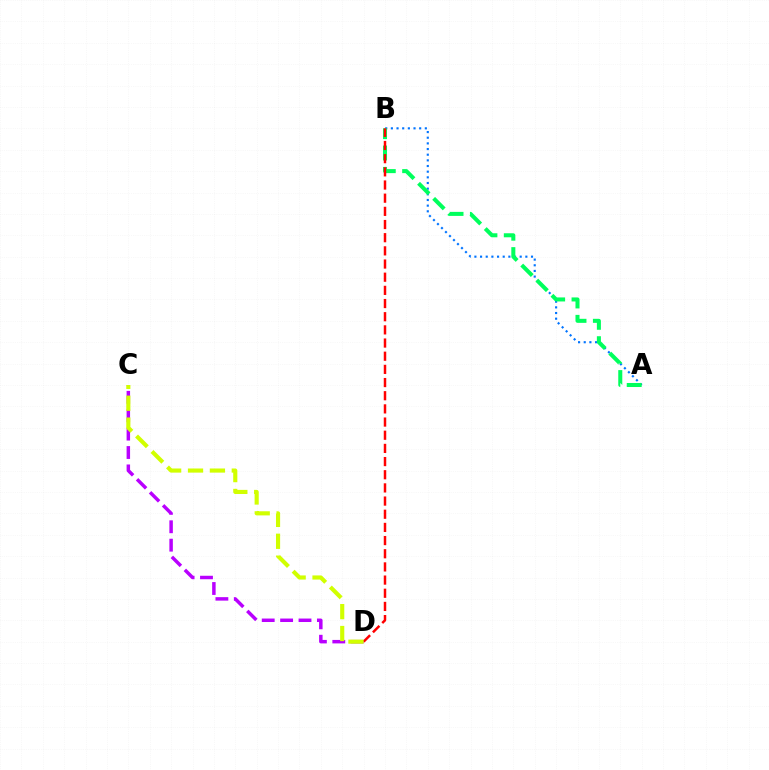{('A', 'B'): [{'color': '#0074ff', 'line_style': 'dotted', 'thickness': 1.54}, {'color': '#00ff5c', 'line_style': 'dashed', 'thickness': 2.9}], ('C', 'D'): [{'color': '#b900ff', 'line_style': 'dashed', 'thickness': 2.5}, {'color': '#d1ff00', 'line_style': 'dashed', 'thickness': 2.97}], ('B', 'D'): [{'color': '#ff0000', 'line_style': 'dashed', 'thickness': 1.79}]}